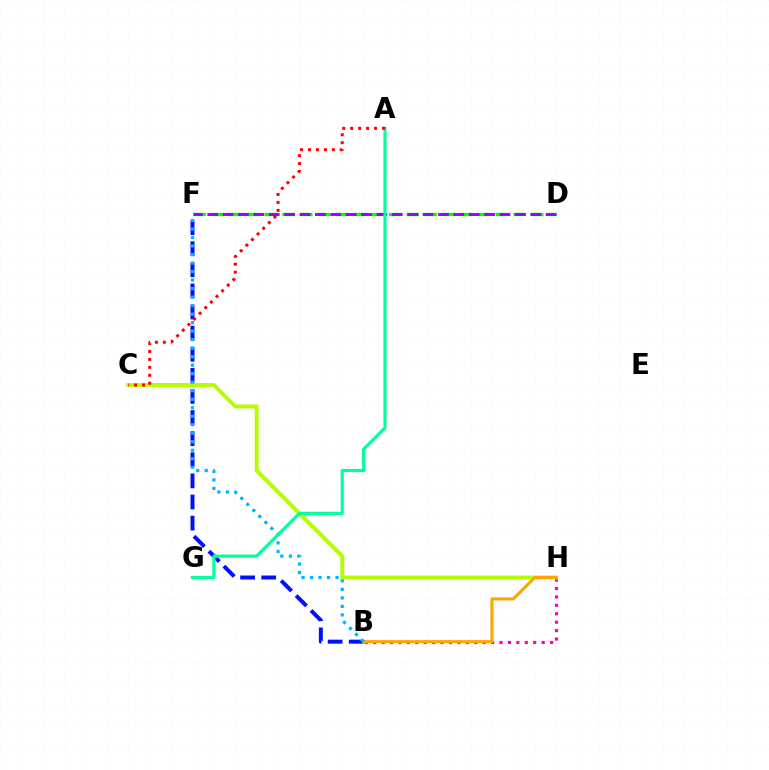{('B', 'F'): [{'color': '#0010ff', 'line_style': 'dashed', 'thickness': 2.87}, {'color': '#00b5ff', 'line_style': 'dotted', 'thickness': 2.31}], ('B', 'H'): [{'color': '#ff00bd', 'line_style': 'dotted', 'thickness': 2.29}, {'color': '#ffa500', 'line_style': 'solid', 'thickness': 2.24}], ('D', 'F'): [{'color': '#08ff00', 'line_style': 'dashed', 'thickness': 2.41}, {'color': '#9b00ff', 'line_style': 'dashed', 'thickness': 2.09}], ('C', 'H'): [{'color': '#b3ff00', 'line_style': 'solid', 'thickness': 2.81}], ('A', 'G'): [{'color': '#00ff9d', 'line_style': 'solid', 'thickness': 2.27}], ('A', 'C'): [{'color': '#ff0000', 'line_style': 'dotted', 'thickness': 2.16}]}